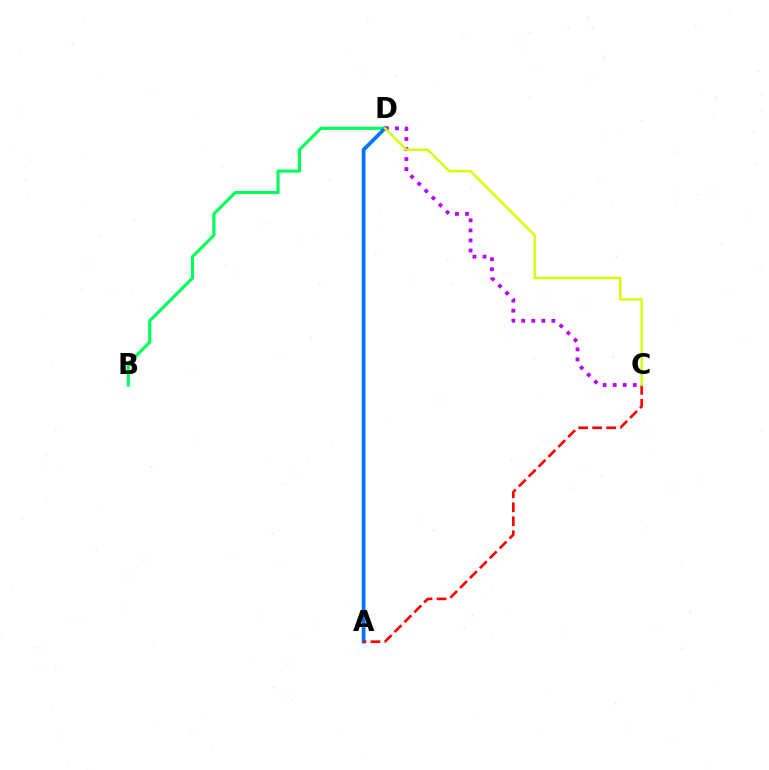{('B', 'D'): [{'color': '#00ff5c', 'line_style': 'solid', 'thickness': 2.24}], ('A', 'D'): [{'color': '#0074ff', 'line_style': 'solid', 'thickness': 2.69}], ('C', 'D'): [{'color': '#b900ff', 'line_style': 'dotted', 'thickness': 2.73}, {'color': '#d1ff00', 'line_style': 'solid', 'thickness': 1.72}], ('A', 'C'): [{'color': '#ff0000', 'line_style': 'dashed', 'thickness': 1.9}]}